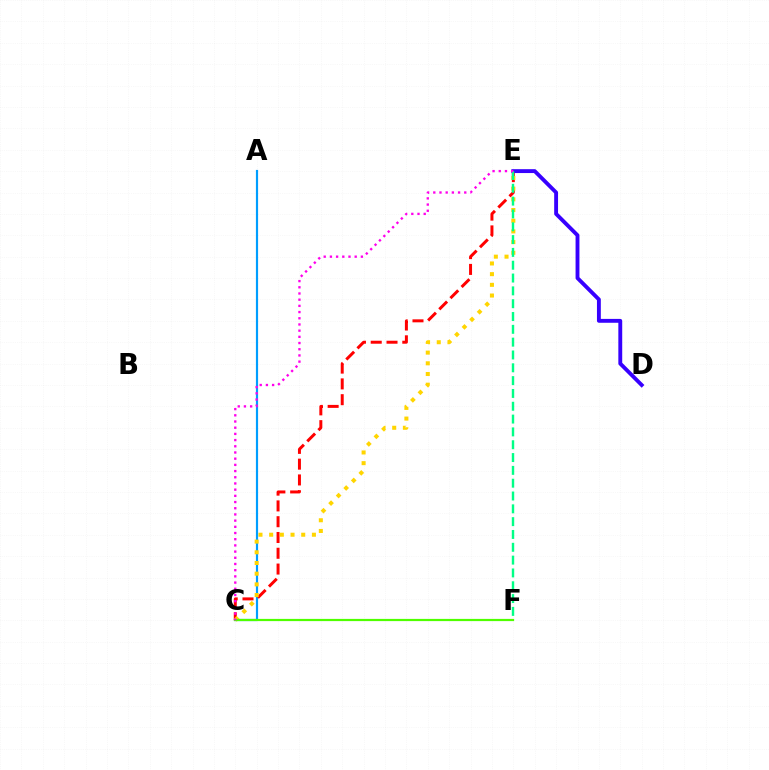{('A', 'C'): [{'color': '#009eff', 'line_style': 'solid', 'thickness': 1.57}], ('C', 'E'): [{'color': '#ff0000', 'line_style': 'dashed', 'thickness': 2.14}, {'color': '#ffd500', 'line_style': 'dotted', 'thickness': 2.9}, {'color': '#ff00ed', 'line_style': 'dotted', 'thickness': 1.68}], ('D', 'E'): [{'color': '#3700ff', 'line_style': 'solid', 'thickness': 2.79}], ('E', 'F'): [{'color': '#00ff86', 'line_style': 'dashed', 'thickness': 1.74}], ('C', 'F'): [{'color': '#4fff00', 'line_style': 'solid', 'thickness': 1.59}]}